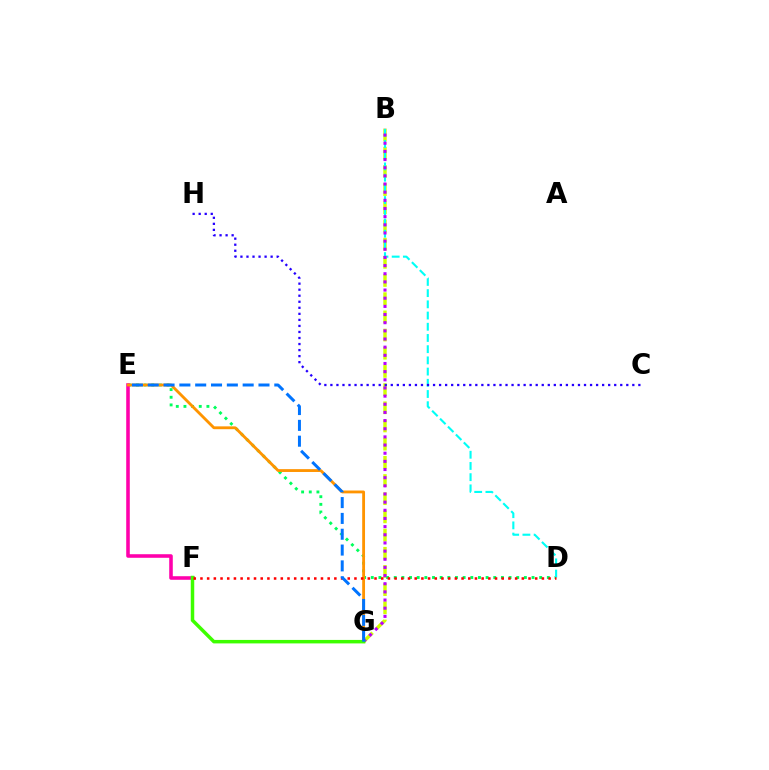{('B', 'G'): [{'color': '#d1ff00', 'line_style': 'dashed', 'thickness': 2.47}, {'color': '#b900ff', 'line_style': 'dotted', 'thickness': 2.22}], ('D', 'E'): [{'color': '#00ff5c', 'line_style': 'dotted', 'thickness': 2.08}], ('B', 'D'): [{'color': '#00fff6', 'line_style': 'dashed', 'thickness': 1.52}], ('E', 'F'): [{'color': '#ff00ac', 'line_style': 'solid', 'thickness': 2.57}], ('E', 'G'): [{'color': '#ff9400', 'line_style': 'solid', 'thickness': 2.04}, {'color': '#0074ff', 'line_style': 'dashed', 'thickness': 2.15}], ('C', 'H'): [{'color': '#2500ff', 'line_style': 'dotted', 'thickness': 1.64}], ('F', 'G'): [{'color': '#3dff00', 'line_style': 'solid', 'thickness': 2.51}], ('D', 'F'): [{'color': '#ff0000', 'line_style': 'dotted', 'thickness': 1.82}]}